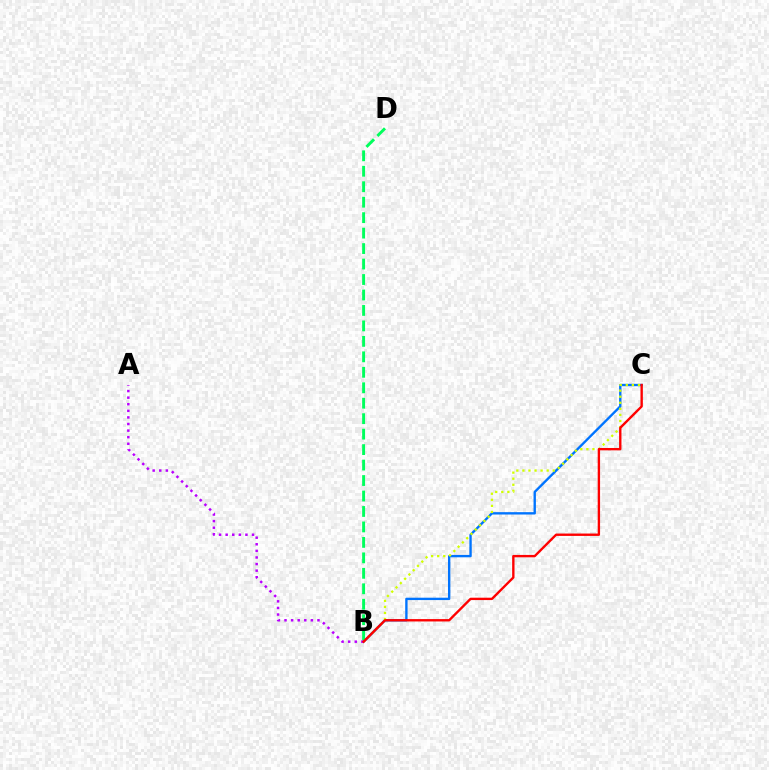{('B', 'C'): [{'color': '#0074ff', 'line_style': 'solid', 'thickness': 1.7}, {'color': '#d1ff00', 'line_style': 'dotted', 'thickness': 1.65}, {'color': '#ff0000', 'line_style': 'solid', 'thickness': 1.71}], ('B', 'D'): [{'color': '#00ff5c', 'line_style': 'dashed', 'thickness': 2.1}], ('A', 'B'): [{'color': '#b900ff', 'line_style': 'dotted', 'thickness': 1.79}]}